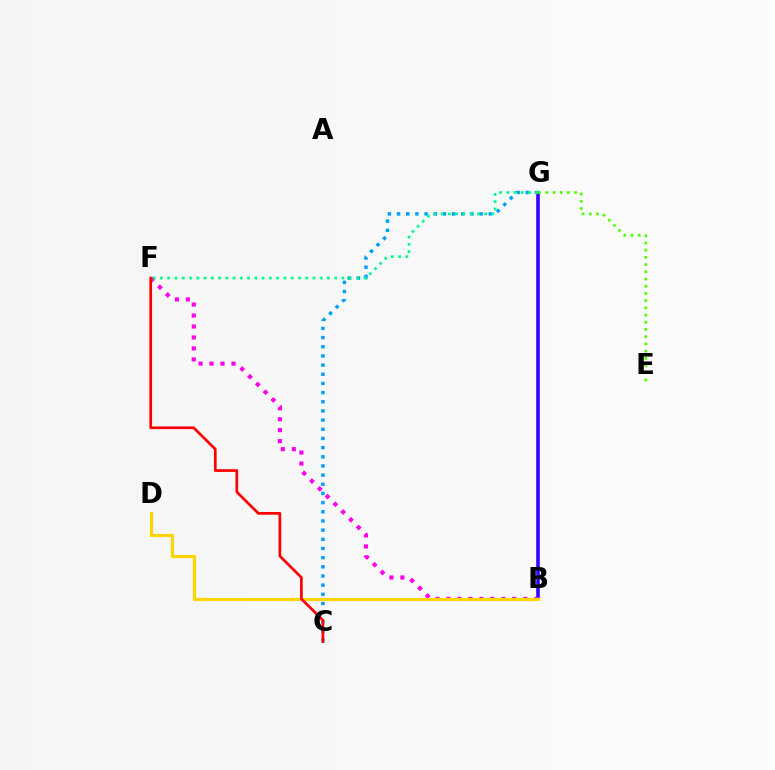{('B', 'G'): [{'color': '#3700ff', 'line_style': 'solid', 'thickness': 2.59}], ('B', 'F'): [{'color': '#ff00ed', 'line_style': 'dotted', 'thickness': 2.98}], ('C', 'G'): [{'color': '#009eff', 'line_style': 'dotted', 'thickness': 2.49}], ('B', 'D'): [{'color': '#ffd500', 'line_style': 'solid', 'thickness': 2.29}], ('F', 'G'): [{'color': '#00ff86', 'line_style': 'dotted', 'thickness': 1.97}], ('C', 'F'): [{'color': '#ff0000', 'line_style': 'solid', 'thickness': 1.95}], ('E', 'G'): [{'color': '#4fff00', 'line_style': 'dotted', 'thickness': 1.96}]}